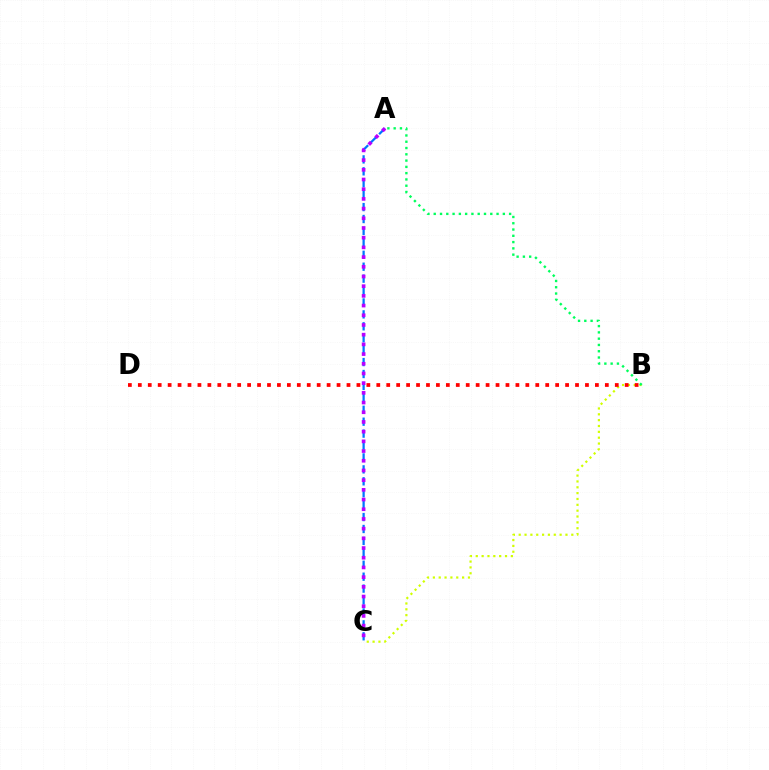{('B', 'C'): [{'color': '#d1ff00', 'line_style': 'dotted', 'thickness': 1.59}], ('B', 'D'): [{'color': '#ff0000', 'line_style': 'dotted', 'thickness': 2.7}], ('A', 'B'): [{'color': '#00ff5c', 'line_style': 'dotted', 'thickness': 1.71}], ('A', 'C'): [{'color': '#0074ff', 'line_style': 'dashed', 'thickness': 1.62}, {'color': '#b900ff', 'line_style': 'dotted', 'thickness': 2.64}]}